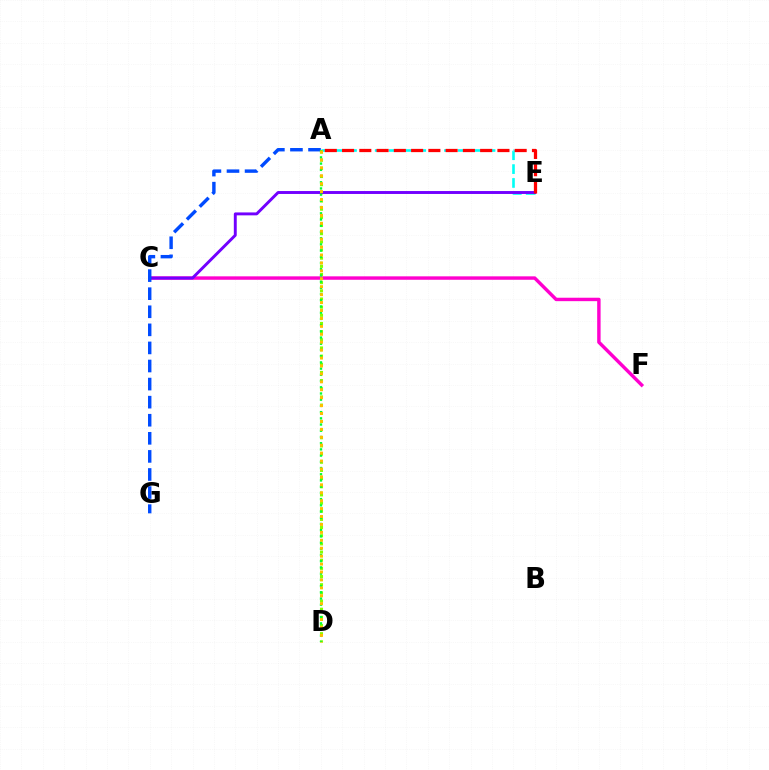{('C', 'F'): [{'color': '#ff00cf', 'line_style': 'solid', 'thickness': 2.47}], ('A', 'E'): [{'color': '#00fff6', 'line_style': 'dashed', 'thickness': 1.88}, {'color': '#ff0000', 'line_style': 'dashed', 'thickness': 2.35}], ('A', 'D'): [{'color': '#84ff00', 'line_style': 'dotted', 'thickness': 2.22}, {'color': '#00ff39', 'line_style': 'dotted', 'thickness': 1.69}, {'color': '#ffbd00', 'line_style': 'dotted', 'thickness': 2.15}], ('C', 'E'): [{'color': '#7200ff', 'line_style': 'solid', 'thickness': 2.1}], ('A', 'G'): [{'color': '#004bff', 'line_style': 'dashed', 'thickness': 2.46}]}